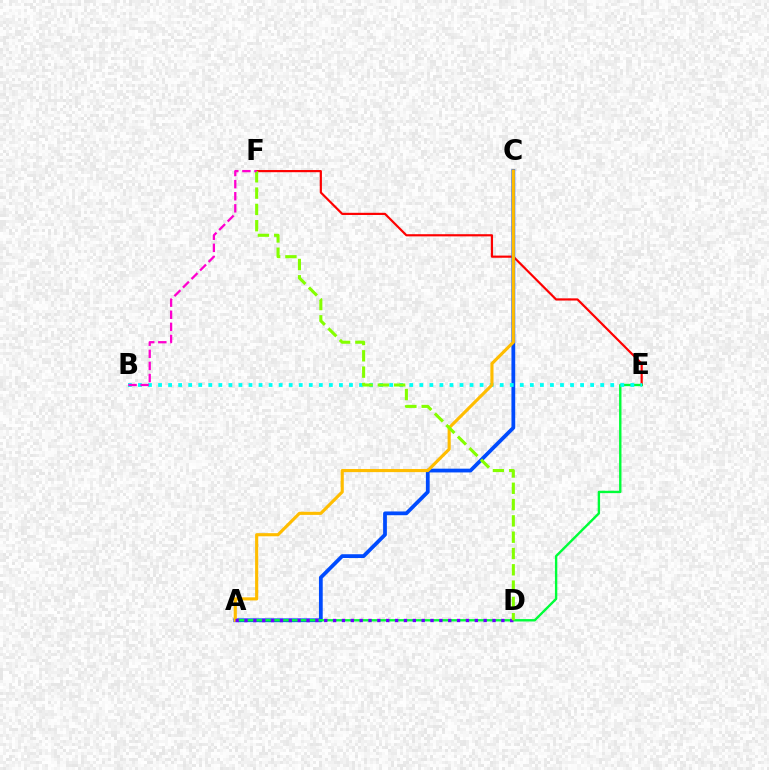{('E', 'F'): [{'color': '#ff0000', 'line_style': 'solid', 'thickness': 1.57}], ('A', 'C'): [{'color': '#004bff', 'line_style': 'solid', 'thickness': 2.71}, {'color': '#ffbd00', 'line_style': 'solid', 'thickness': 2.25}], ('A', 'E'): [{'color': '#00ff39', 'line_style': 'solid', 'thickness': 1.72}], ('B', 'E'): [{'color': '#00fff6', 'line_style': 'dotted', 'thickness': 2.73}], ('A', 'D'): [{'color': '#7200ff', 'line_style': 'dotted', 'thickness': 2.41}], ('D', 'F'): [{'color': '#84ff00', 'line_style': 'dashed', 'thickness': 2.22}], ('B', 'F'): [{'color': '#ff00cf', 'line_style': 'dashed', 'thickness': 1.64}]}